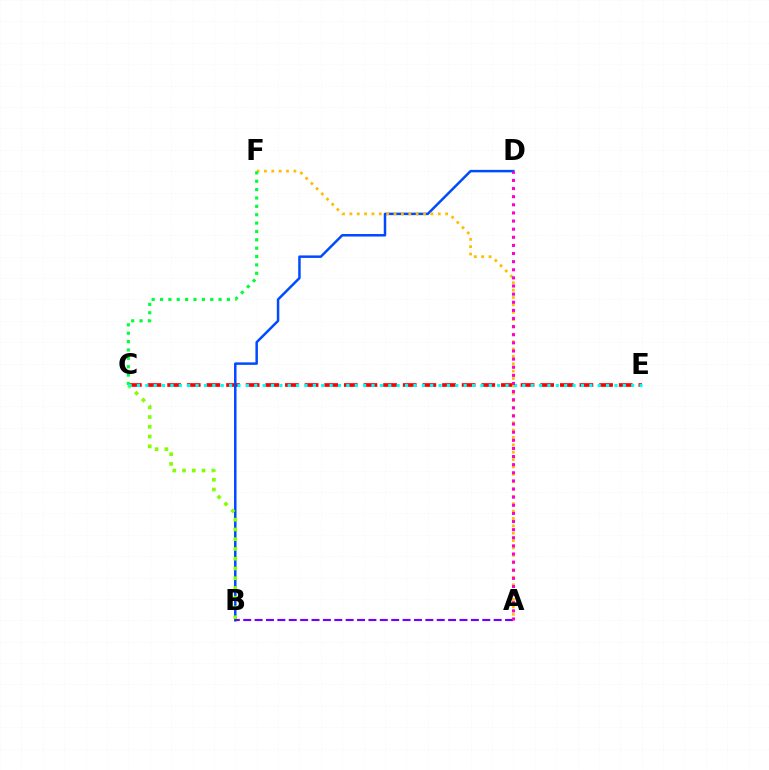{('C', 'E'): [{'color': '#ff0000', 'line_style': 'dashed', 'thickness': 2.67}, {'color': '#00fff6', 'line_style': 'dotted', 'thickness': 2.28}], ('B', 'D'): [{'color': '#004bff', 'line_style': 'solid', 'thickness': 1.8}], ('A', 'F'): [{'color': '#ffbd00', 'line_style': 'dotted', 'thickness': 2.0}], ('C', 'F'): [{'color': '#00ff39', 'line_style': 'dotted', 'thickness': 2.27}], ('B', 'C'): [{'color': '#84ff00', 'line_style': 'dotted', 'thickness': 2.65}], ('A', 'B'): [{'color': '#7200ff', 'line_style': 'dashed', 'thickness': 1.55}], ('A', 'D'): [{'color': '#ff00cf', 'line_style': 'dotted', 'thickness': 2.21}]}